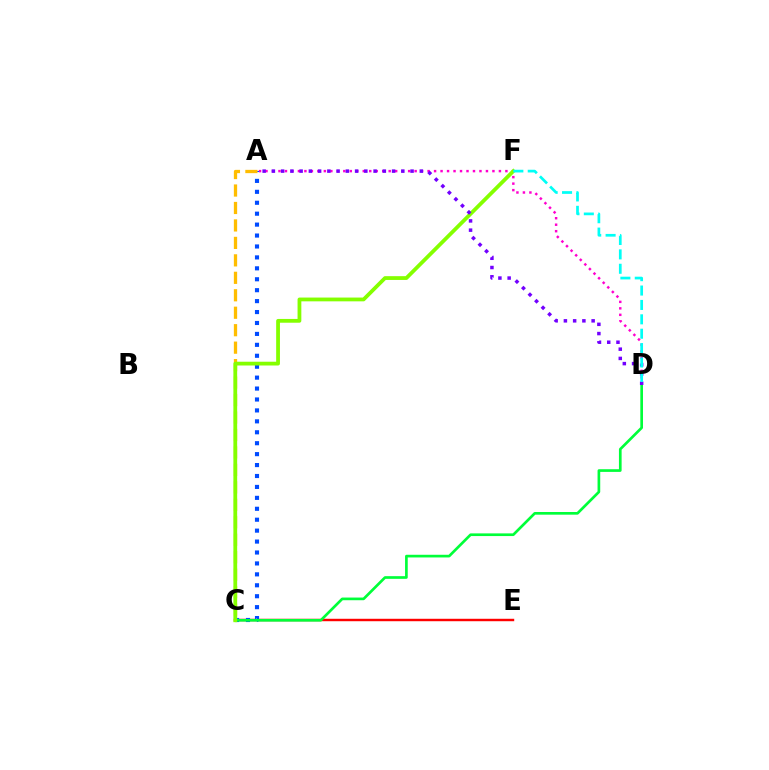{('C', 'E'): [{'color': '#ff0000', 'line_style': 'solid', 'thickness': 1.76}], ('A', 'D'): [{'color': '#ff00cf', 'line_style': 'dotted', 'thickness': 1.76}, {'color': '#7200ff', 'line_style': 'dotted', 'thickness': 2.51}], ('A', 'C'): [{'color': '#004bff', 'line_style': 'dotted', 'thickness': 2.97}, {'color': '#ffbd00', 'line_style': 'dashed', 'thickness': 2.37}], ('C', 'D'): [{'color': '#00ff39', 'line_style': 'solid', 'thickness': 1.93}], ('C', 'F'): [{'color': '#84ff00', 'line_style': 'solid', 'thickness': 2.72}], ('D', 'F'): [{'color': '#00fff6', 'line_style': 'dashed', 'thickness': 1.95}]}